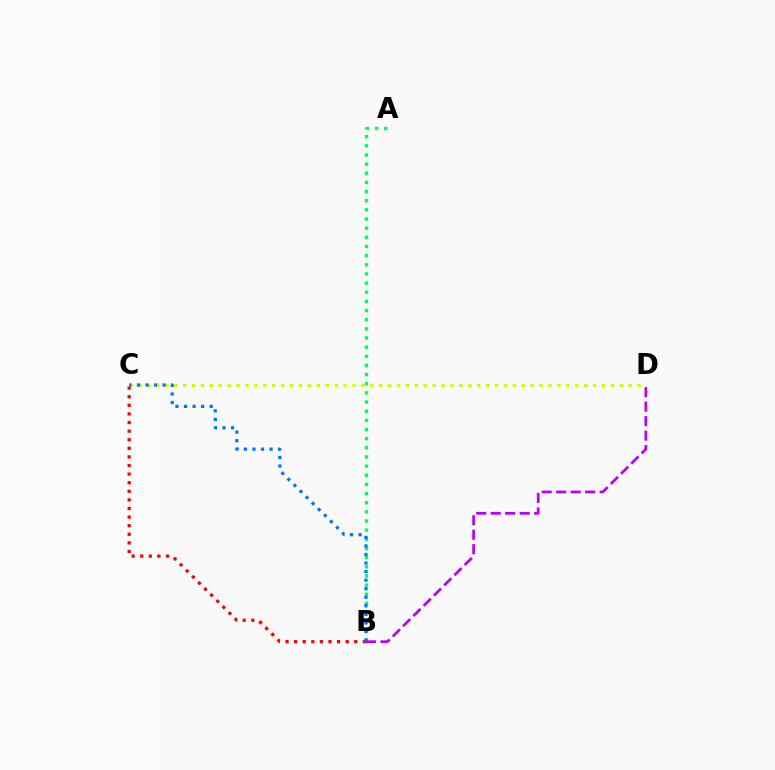{('C', 'D'): [{'color': '#d1ff00', 'line_style': 'dotted', 'thickness': 2.42}], ('A', 'B'): [{'color': '#00ff5c', 'line_style': 'dotted', 'thickness': 2.49}], ('B', 'C'): [{'color': '#ff0000', 'line_style': 'dotted', 'thickness': 2.34}, {'color': '#0074ff', 'line_style': 'dotted', 'thickness': 2.32}], ('B', 'D'): [{'color': '#b900ff', 'line_style': 'dashed', 'thickness': 1.97}]}